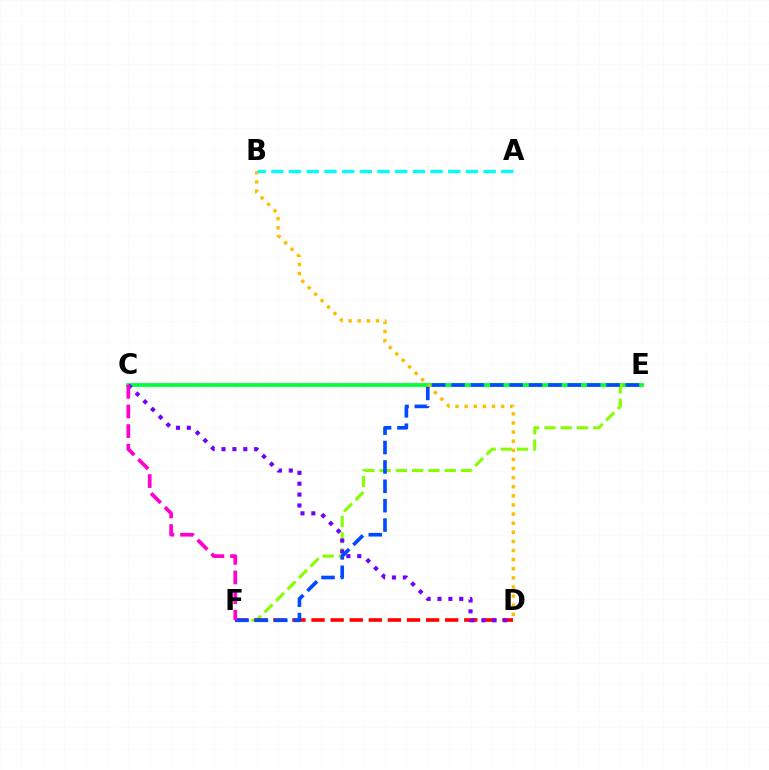{('C', 'E'): [{'color': '#00ff39', 'line_style': 'solid', 'thickness': 2.71}], ('E', 'F'): [{'color': '#84ff00', 'line_style': 'dashed', 'thickness': 2.21}, {'color': '#004bff', 'line_style': 'dashed', 'thickness': 2.63}], ('D', 'F'): [{'color': '#ff0000', 'line_style': 'dashed', 'thickness': 2.59}], ('B', 'D'): [{'color': '#ffbd00', 'line_style': 'dotted', 'thickness': 2.48}], ('C', 'D'): [{'color': '#7200ff', 'line_style': 'dotted', 'thickness': 2.96}], ('C', 'F'): [{'color': '#ff00cf', 'line_style': 'dashed', 'thickness': 2.66}], ('A', 'B'): [{'color': '#00fff6', 'line_style': 'dashed', 'thickness': 2.4}]}